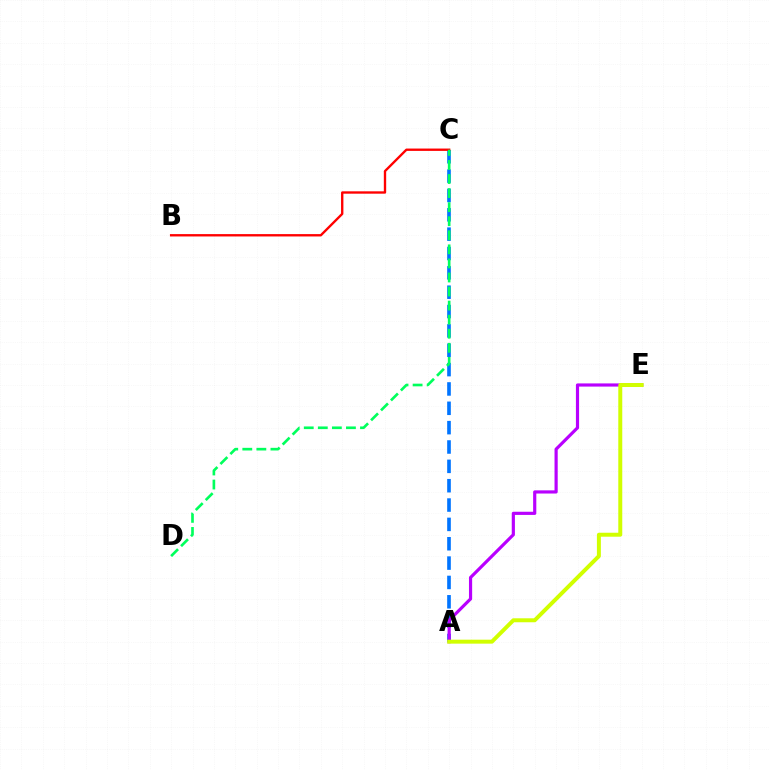{('A', 'C'): [{'color': '#0074ff', 'line_style': 'dashed', 'thickness': 2.63}], ('A', 'E'): [{'color': '#b900ff', 'line_style': 'solid', 'thickness': 2.29}, {'color': '#d1ff00', 'line_style': 'solid', 'thickness': 2.86}], ('B', 'C'): [{'color': '#ff0000', 'line_style': 'solid', 'thickness': 1.7}], ('C', 'D'): [{'color': '#00ff5c', 'line_style': 'dashed', 'thickness': 1.91}]}